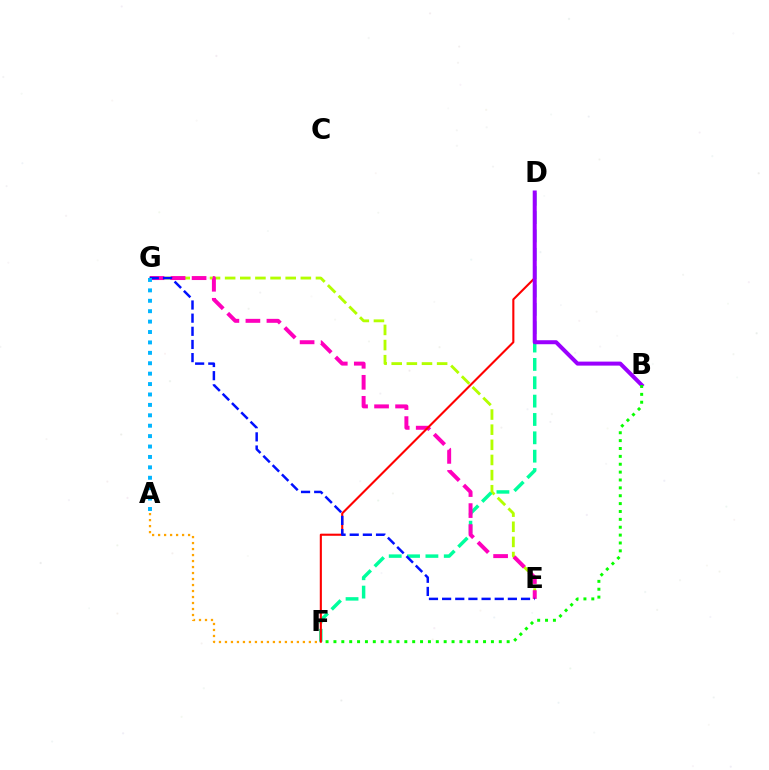{('E', 'G'): [{'color': '#b3ff00', 'line_style': 'dashed', 'thickness': 2.06}, {'color': '#ff00bd', 'line_style': 'dashed', 'thickness': 2.86}, {'color': '#0010ff', 'line_style': 'dashed', 'thickness': 1.79}], ('A', 'F'): [{'color': '#ffa500', 'line_style': 'dotted', 'thickness': 1.63}], ('D', 'F'): [{'color': '#00ff9d', 'line_style': 'dashed', 'thickness': 2.49}, {'color': '#ff0000', 'line_style': 'solid', 'thickness': 1.51}], ('B', 'D'): [{'color': '#9b00ff', 'line_style': 'solid', 'thickness': 2.88}], ('A', 'G'): [{'color': '#00b5ff', 'line_style': 'dotted', 'thickness': 2.83}], ('B', 'F'): [{'color': '#08ff00', 'line_style': 'dotted', 'thickness': 2.14}]}